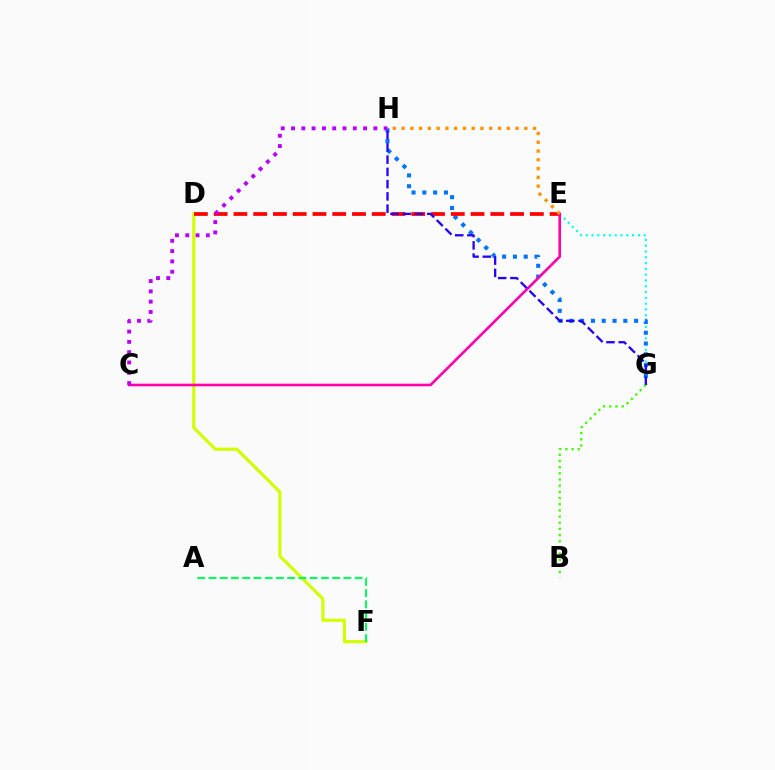{('E', 'G'): [{'color': '#00fff6', 'line_style': 'dotted', 'thickness': 1.57}], ('D', 'F'): [{'color': '#d1ff00', 'line_style': 'solid', 'thickness': 2.27}], ('G', 'H'): [{'color': '#0074ff', 'line_style': 'dotted', 'thickness': 2.93}, {'color': '#2500ff', 'line_style': 'dashed', 'thickness': 1.66}], ('D', 'E'): [{'color': '#ff0000', 'line_style': 'dashed', 'thickness': 2.68}], ('C', 'E'): [{'color': '#ff00ac', 'line_style': 'solid', 'thickness': 1.9}], ('A', 'F'): [{'color': '#00ff5c', 'line_style': 'dashed', 'thickness': 1.53}], ('C', 'H'): [{'color': '#b900ff', 'line_style': 'dotted', 'thickness': 2.8}], ('E', 'H'): [{'color': '#ff9400', 'line_style': 'dotted', 'thickness': 2.38}], ('B', 'G'): [{'color': '#3dff00', 'line_style': 'dotted', 'thickness': 1.68}]}